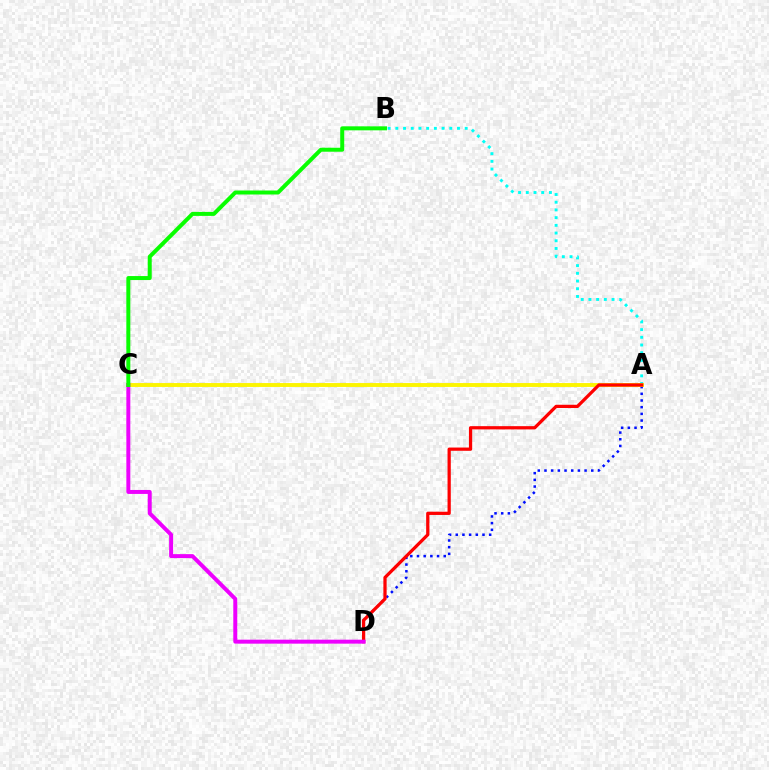{('A', 'D'): [{'color': '#0010ff', 'line_style': 'dotted', 'thickness': 1.82}, {'color': '#ff0000', 'line_style': 'solid', 'thickness': 2.34}], ('A', 'B'): [{'color': '#00fff6', 'line_style': 'dotted', 'thickness': 2.09}], ('A', 'C'): [{'color': '#fcf500', 'line_style': 'solid', 'thickness': 2.81}], ('C', 'D'): [{'color': '#ee00ff', 'line_style': 'solid', 'thickness': 2.86}], ('B', 'C'): [{'color': '#08ff00', 'line_style': 'solid', 'thickness': 2.87}]}